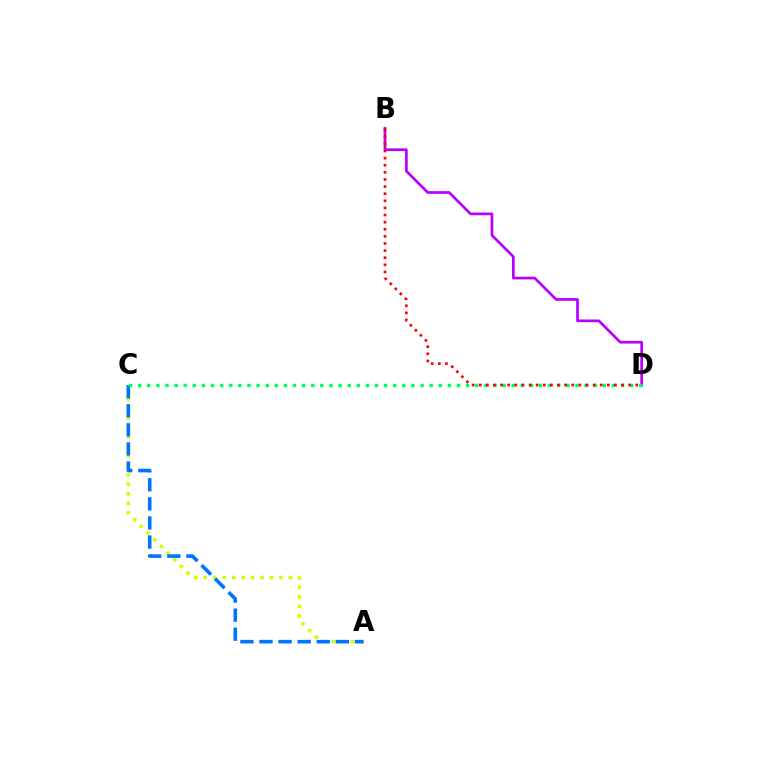{('A', 'C'): [{'color': '#d1ff00', 'line_style': 'dotted', 'thickness': 2.57}, {'color': '#0074ff', 'line_style': 'dashed', 'thickness': 2.59}], ('B', 'D'): [{'color': '#b900ff', 'line_style': 'solid', 'thickness': 1.96}, {'color': '#ff0000', 'line_style': 'dotted', 'thickness': 1.93}], ('C', 'D'): [{'color': '#00ff5c', 'line_style': 'dotted', 'thickness': 2.48}]}